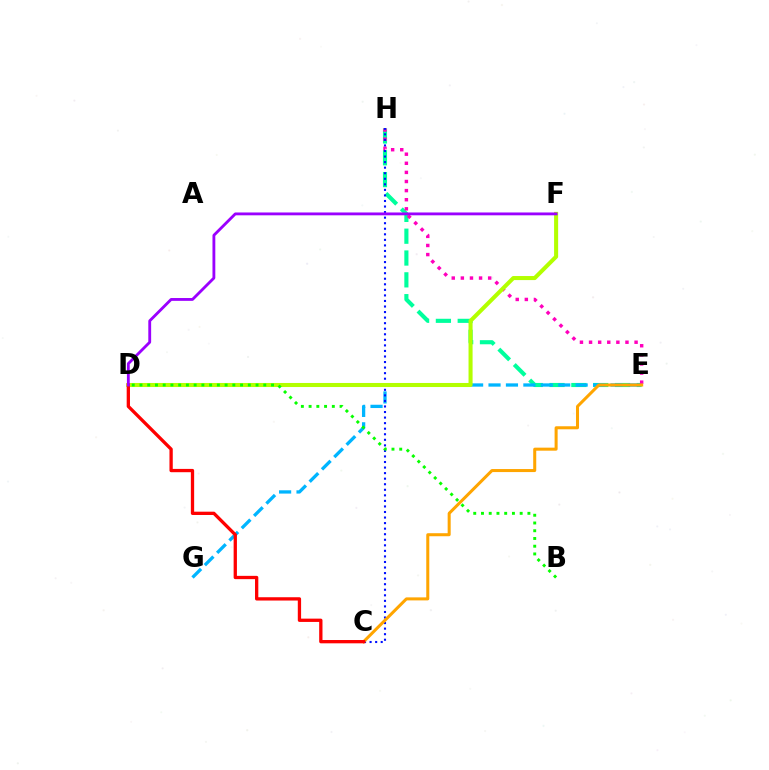{('E', 'H'): [{'color': '#00ff9d', 'line_style': 'dashed', 'thickness': 2.96}, {'color': '#ff00bd', 'line_style': 'dotted', 'thickness': 2.47}], ('E', 'G'): [{'color': '#00b5ff', 'line_style': 'dashed', 'thickness': 2.37}], ('C', 'H'): [{'color': '#0010ff', 'line_style': 'dotted', 'thickness': 1.51}], ('D', 'F'): [{'color': '#b3ff00', 'line_style': 'solid', 'thickness': 2.92}, {'color': '#9b00ff', 'line_style': 'solid', 'thickness': 2.04}], ('B', 'D'): [{'color': '#08ff00', 'line_style': 'dotted', 'thickness': 2.1}], ('C', 'E'): [{'color': '#ffa500', 'line_style': 'solid', 'thickness': 2.18}], ('C', 'D'): [{'color': '#ff0000', 'line_style': 'solid', 'thickness': 2.38}]}